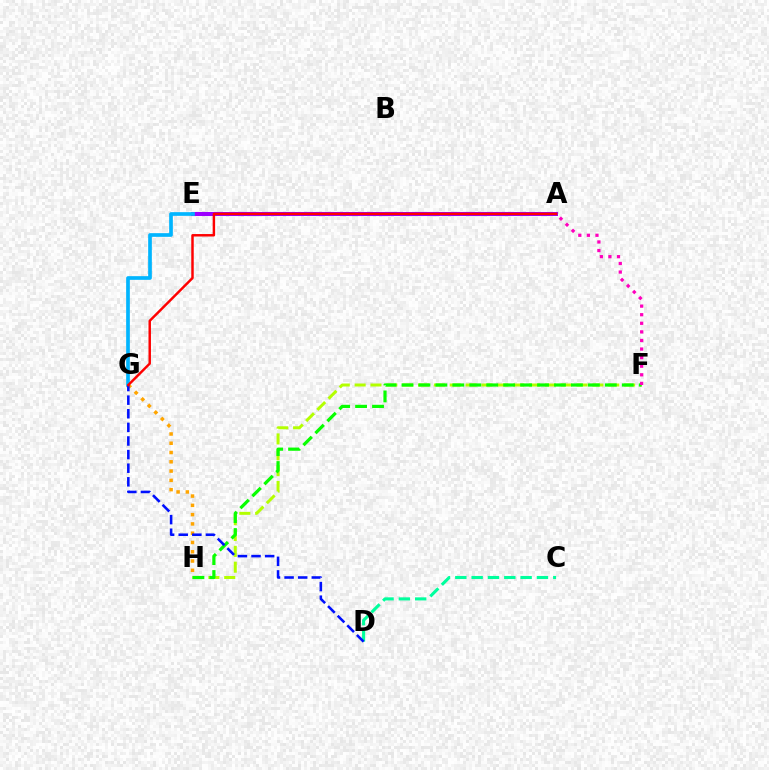{('A', 'E'): [{'color': '#9b00ff', 'line_style': 'solid', 'thickness': 2.9}], ('F', 'H'): [{'color': '#b3ff00', 'line_style': 'dashed', 'thickness': 2.15}, {'color': '#08ff00', 'line_style': 'dashed', 'thickness': 2.3}], ('E', 'G'): [{'color': '#00b5ff', 'line_style': 'solid', 'thickness': 2.65}], ('C', 'D'): [{'color': '#00ff9d', 'line_style': 'dashed', 'thickness': 2.22}], ('A', 'F'): [{'color': '#ff00bd', 'line_style': 'dotted', 'thickness': 2.33}], ('G', 'H'): [{'color': '#ffa500', 'line_style': 'dotted', 'thickness': 2.52}], ('D', 'G'): [{'color': '#0010ff', 'line_style': 'dashed', 'thickness': 1.85}], ('A', 'G'): [{'color': '#ff0000', 'line_style': 'solid', 'thickness': 1.77}]}